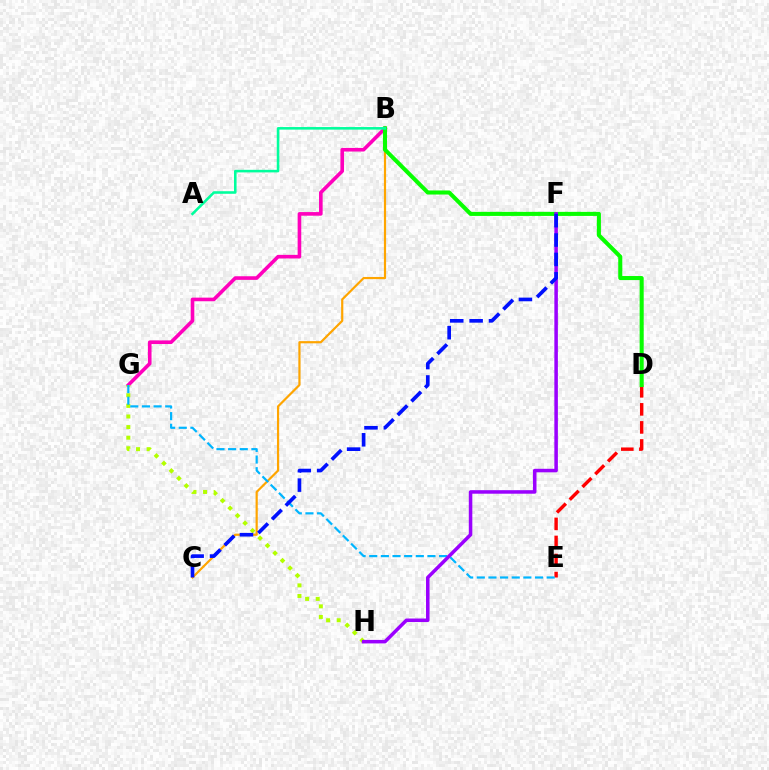{('B', 'C'): [{'color': '#ffa500', 'line_style': 'solid', 'thickness': 1.58}], ('B', 'G'): [{'color': '#ff00bd', 'line_style': 'solid', 'thickness': 2.6}], ('G', 'H'): [{'color': '#b3ff00', 'line_style': 'dotted', 'thickness': 2.88}], ('D', 'E'): [{'color': '#ff0000', 'line_style': 'dashed', 'thickness': 2.45}], ('B', 'D'): [{'color': '#08ff00', 'line_style': 'solid', 'thickness': 2.93}], ('E', 'G'): [{'color': '#00b5ff', 'line_style': 'dashed', 'thickness': 1.58}], ('A', 'B'): [{'color': '#00ff9d', 'line_style': 'solid', 'thickness': 1.85}], ('F', 'H'): [{'color': '#9b00ff', 'line_style': 'solid', 'thickness': 2.54}], ('C', 'F'): [{'color': '#0010ff', 'line_style': 'dashed', 'thickness': 2.63}]}